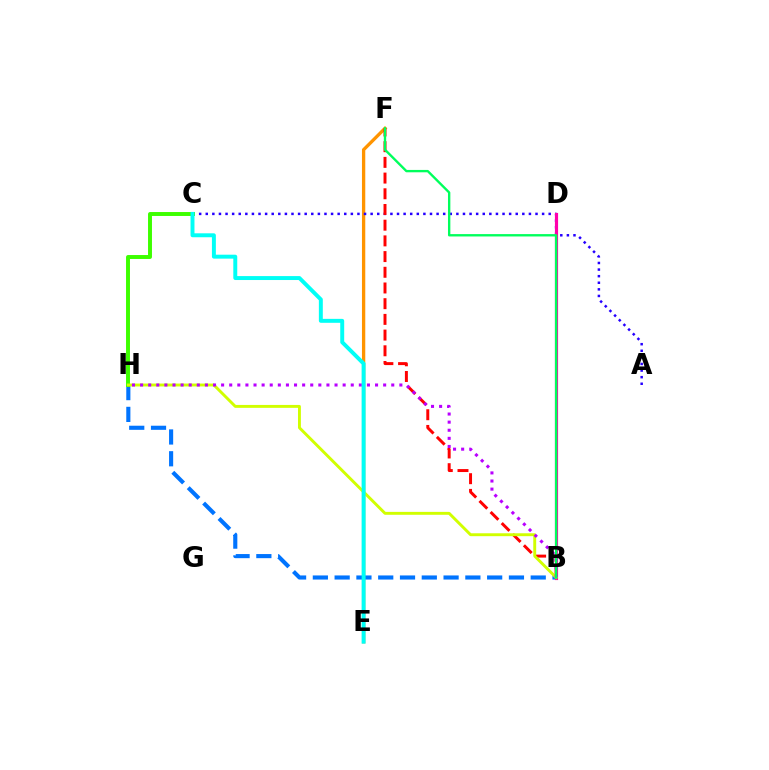{('E', 'F'): [{'color': '#ff9400', 'line_style': 'solid', 'thickness': 2.38}], ('B', 'H'): [{'color': '#0074ff', 'line_style': 'dashed', 'thickness': 2.96}, {'color': '#d1ff00', 'line_style': 'solid', 'thickness': 2.09}, {'color': '#b900ff', 'line_style': 'dotted', 'thickness': 2.2}], ('A', 'C'): [{'color': '#2500ff', 'line_style': 'dotted', 'thickness': 1.79}], ('B', 'F'): [{'color': '#ff0000', 'line_style': 'dashed', 'thickness': 2.13}, {'color': '#00ff5c', 'line_style': 'solid', 'thickness': 1.7}], ('B', 'D'): [{'color': '#ff00ac', 'line_style': 'solid', 'thickness': 2.28}], ('C', 'H'): [{'color': '#3dff00', 'line_style': 'solid', 'thickness': 2.83}], ('C', 'E'): [{'color': '#00fff6', 'line_style': 'solid', 'thickness': 2.84}]}